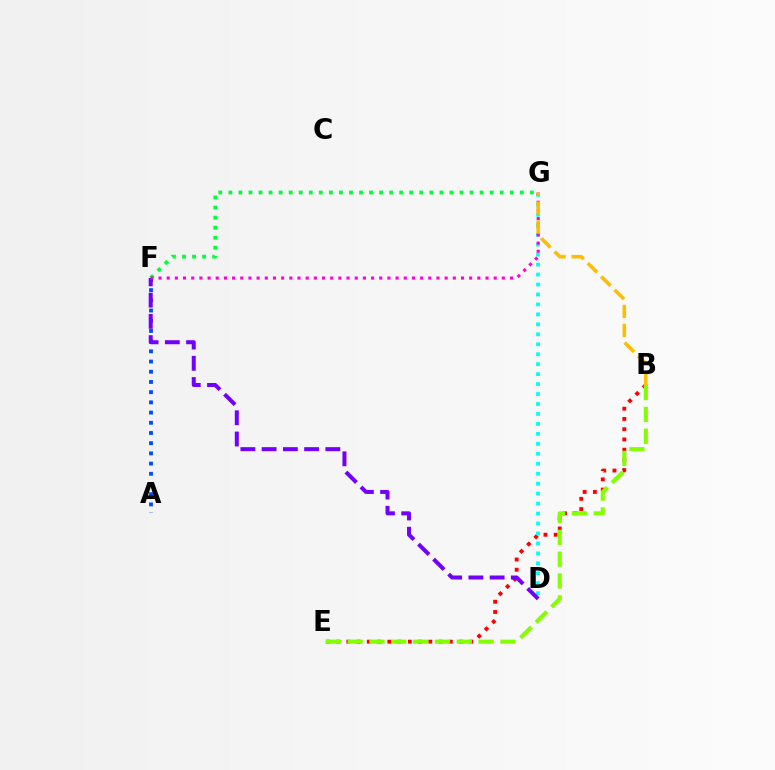{('A', 'F'): [{'color': '#004bff', 'line_style': 'dotted', 'thickness': 2.77}], ('B', 'E'): [{'color': '#ff0000', 'line_style': 'dotted', 'thickness': 2.78}, {'color': '#84ff00', 'line_style': 'dashed', 'thickness': 2.97}], ('F', 'G'): [{'color': '#00ff39', 'line_style': 'dotted', 'thickness': 2.73}, {'color': '#ff00cf', 'line_style': 'dotted', 'thickness': 2.22}], ('D', 'G'): [{'color': '#00fff6', 'line_style': 'dotted', 'thickness': 2.71}], ('D', 'F'): [{'color': '#7200ff', 'line_style': 'dashed', 'thickness': 2.89}], ('B', 'G'): [{'color': '#ffbd00', 'line_style': 'dashed', 'thickness': 2.58}]}